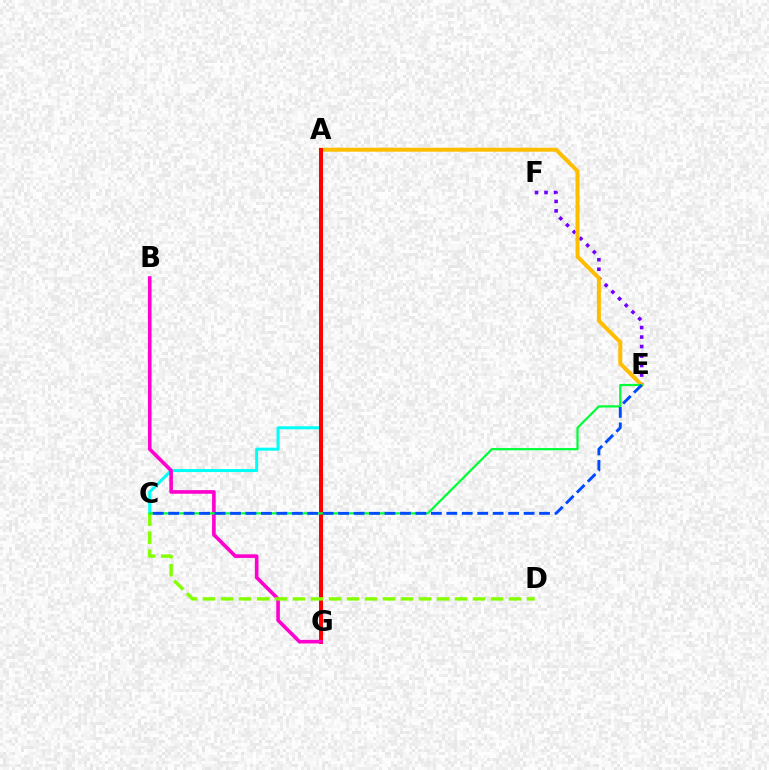{('E', 'F'): [{'color': '#7200ff', 'line_style': 'dotted', 'thickness': 2.58}], ('A', 'E'): [{'color': '#ffbd00', 'line_style': 'solid', 'thickness': 2.87}], ('A', 'C'): [{'color': '#00fff6', 'line_style': 'solid', 'thickness': 2.17}], ('A', 'G'): [{'color': '#ff0000', 'line_style': 'solid', 'thickness': 2.87}], ('B', 'G'): [{'color': '#ff00cf', 'line_style': 'solid', 'thickness': 2.61}], ('C', 'D'): [{'color': '#84ff00', 'line_style': 'dashed', 'thickness': 2.45}], ('C', 'E'): [{'color': '#00ff39', 'line_style': 'solid', 'thickness': 1.59}, {'color': '#004bff', 'line_style': 'dashed', 'thickness': 2.1}]}